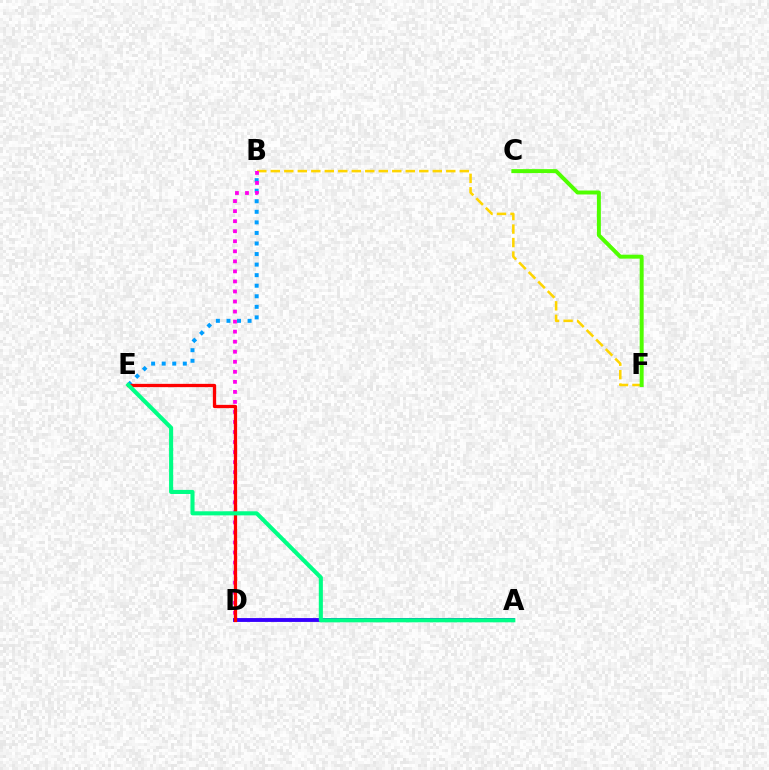{('B', 'E'): [{'color': '#009eff', 'line_style': 'dotted', 'thickness': 2.87}], ('B', 'F'): [{'color': '#ffd500', 'line_style': 'dashed', 'thickness': 1.83}], ('A', 'D'): [{'color': '#3700ff', 'line_style': 'solid', 'thickness': 2.78}], ('B', 'D'): [{'color': '#ff00ed', 'line_style': 'dotted', 'thickness': 2.73}], ('C', 'F'): [{'color': '#4fff00', 'line_style': 'solid', 'thickness': 2.85}], ('D', 'E'): [{'color': '#ff0000', 'line_style': 'solid', 'thickness': 2.36}], ('A', 'E'): [{'color': '#00ff86', 'line_style': 'solid', 'thickness': 2.94}]}